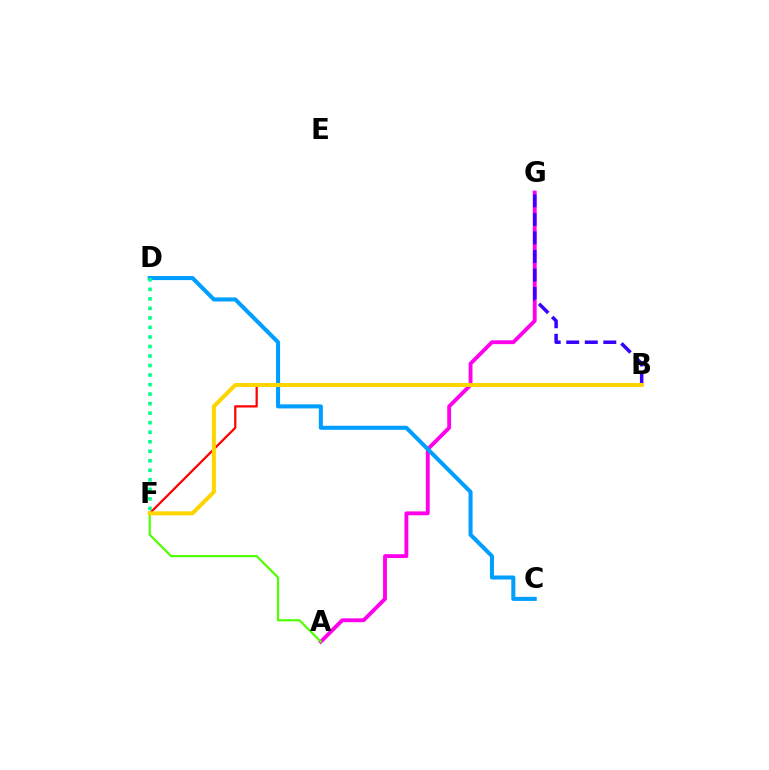{('B', 'F'): [{'color': '#ff0000', 'line_style': 'solid', 'thickness': 1.62}, {'color': '#ffd500', 'line_style': 'solid', 'thickness': 2.89}], ('A', 'G'): [{'color': '#ff00ed', 'line_style': 'solid', 'thickness': 2.77}], ('A', 'F'): [{'color': '#4fff00', 'line_style': 'solid', 'thickness': 1.57}], ('B', 'G'): [{'color': '#3700ff', 'line_style': 'dashed', 'thickness': 2.52}], ('C', 'D'): [{'color': '#009eff', 'line_style': 'solid', 'thickness': 2.91}], ('D', 'F'): [{'color': '#00ff86', 'line_style': 'dotted', 'thickness': 2.59}]}